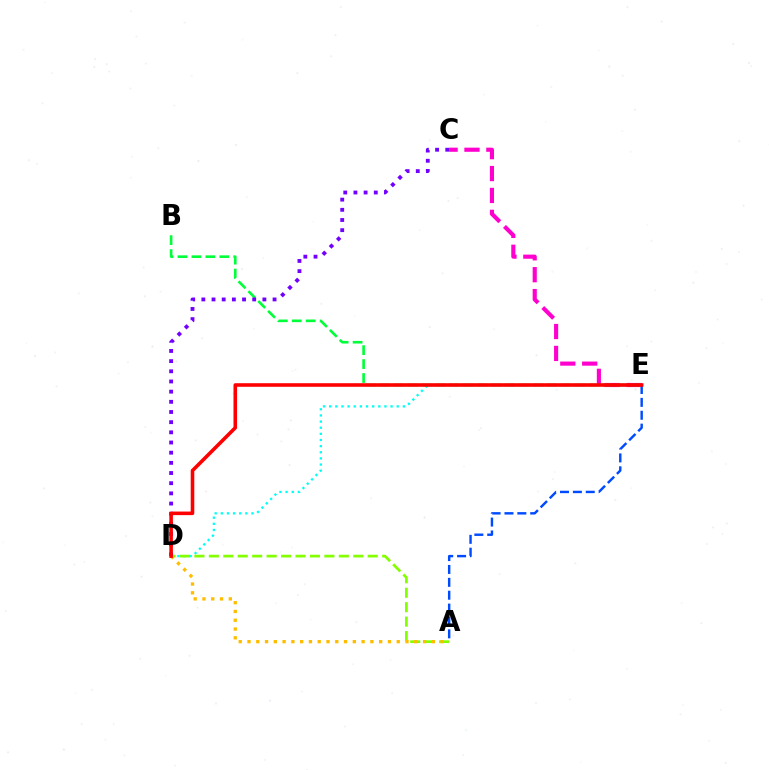{('C', 'E'): [{'color': '#ff00cf', 'line_style': 'dashed', 'thickness': 2.97}], ('D', 'E'): [{'color': '#00fff6', 'line_style': 'dotted', 'thickness': 1.67}, {'color': '#ff0000', 'line_style': 'solid', 'thickness': 2.58}], ('A', 'E'): [{'color': '#004bff', 'line_style': 'dashed', 'thickness': 1.75}], ('B', 'E'): [{'color': '#00ff39', 'line_style': 'dashed', 'thickness': 1.89}], ('A', 'D'): [{'color': '#84ff00', 'line_style': 'dashed', 'thickness': 1.96}, {'color': '#ffbd00', 'line_style': 'dotted', 'thickness': 2.39}], ('C', 'D'): [{'color': '#7200ff', 'line_style': 'dotted', 'thickness': 2.76}]}